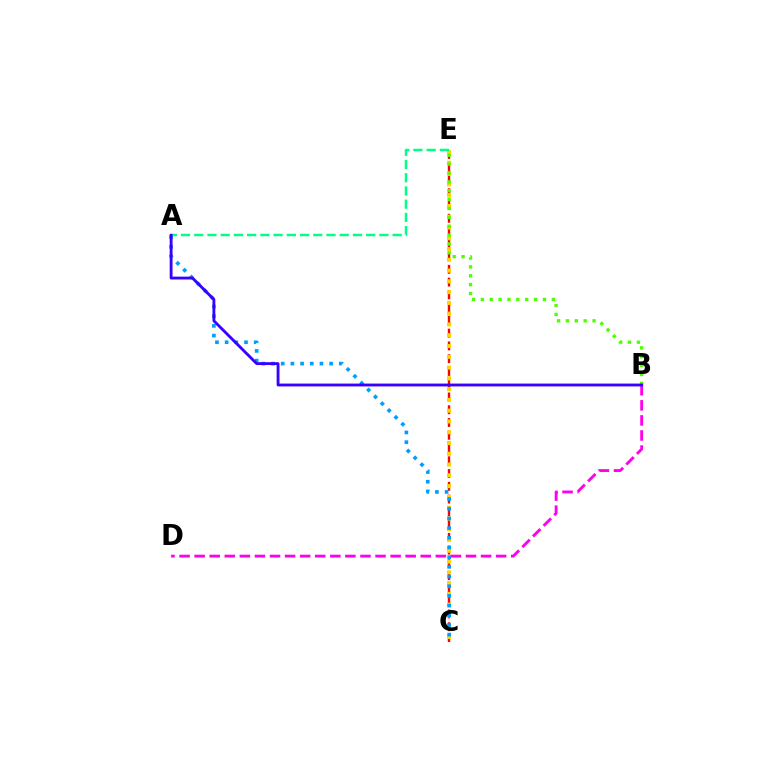{('C', 'E'): [{'color': '#ff0000', 'line_style': 'dashed', 'thickness': 1.73}, {'color': '#ffd500', 'line_style': 'dotted', 'thickness': 2.93}], ('A', 'C'): [{'color': '#009eff', 'line_style': 'dotted', 'thickness': 2.63}], ('B', 'D'): [{'color': '#ff00ed', 'line_style': 'dashed', 'thickness': 2.05}], ('A', 'E'): [{'color': '#00ff86', 'line_style': 'dashed', 'thickness': 1.8}], ('B', 'E'): [{'color': '#4fff00', 'line_style': 'dotted', 'thickness': 2.41}], ('A', 'B'): [{'color': '#3700ff', 'line_style': 'solid', 'thickness': 2.05}]}